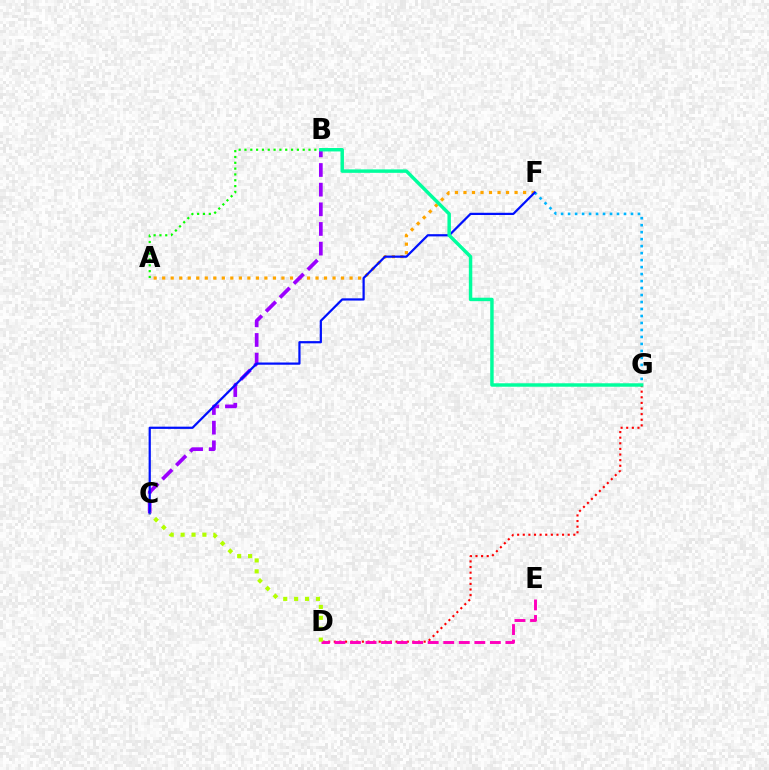{('A', 'F'): [{'color': '#ffa500', 'line_style': 'dotted', 'thickness': 2.31}], ('D', 'G'): [{'color': '#ff0000', 'line_style': 'dotted', 'thickness': 1.53}], ('D', 'E'): [{'color': '#ff00bd', 'line_style': 'dashed', 'thickness': 2.11}], ('A', 'B'): [{'color': '#08ff00', 'line_style': 'dotted', 'thickness': 1.58}], ('F', 'G'): [{'color': '#00b5ff', 'line_style': 'dotted', 'thickness': 1.9}], ('B', 'C'): [{'color': '#9b00ff', 'line_style': 'dashed', 'thickness': 2.67}], ('C', 'F'): [{'color': '#0010ff', 'line_style': 'solid', 'thickness': 1.6}], ('C', 'D'): [{'color': '#b3ff00', 'line_style': 'dotted', 'thickness': 2.96}], ('B', 'G'): [{'color': '#00ff9d', 'line_style': 'solid', 'thickness': 2.48}]}